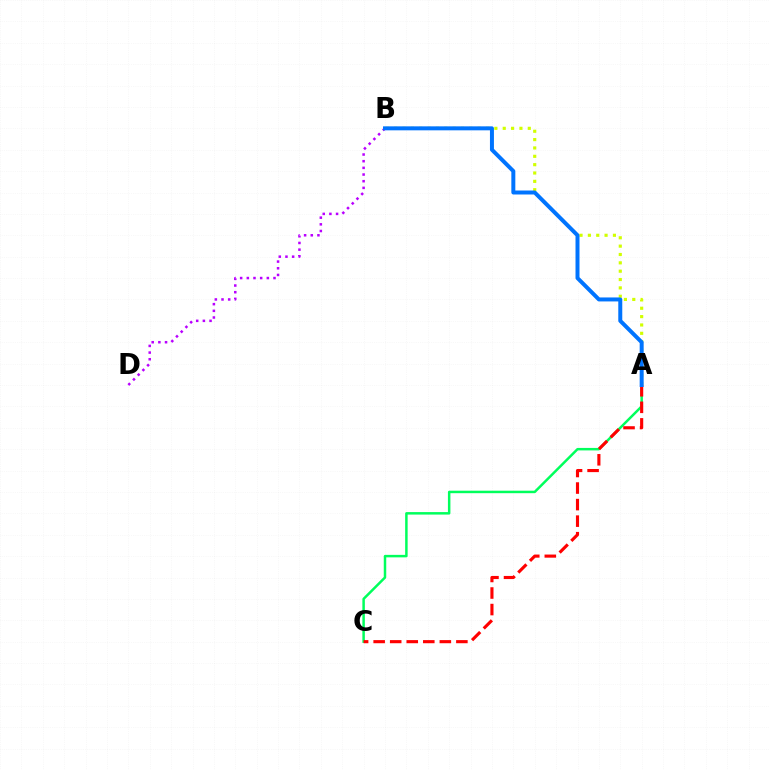{('B', 'D'): [{'color': '#b900ff', 'line_style': 'dotted', 'thickness': 1.81}], ('A', 'C'): [{'color': '#00ff5c', 'line_style': 'solid', 'thickness': 1.79}, {'color': '#ff0000', 'line_style': 'dashed', 'thickness': 2.25}], ('A', 'B'): [{'color': '#d1ff00', 'line_style': 'dotted', 'thickness': 2.27}, {'color': '#0074ff', 'line_style': 'solid', 'thickness': 2.87}]}